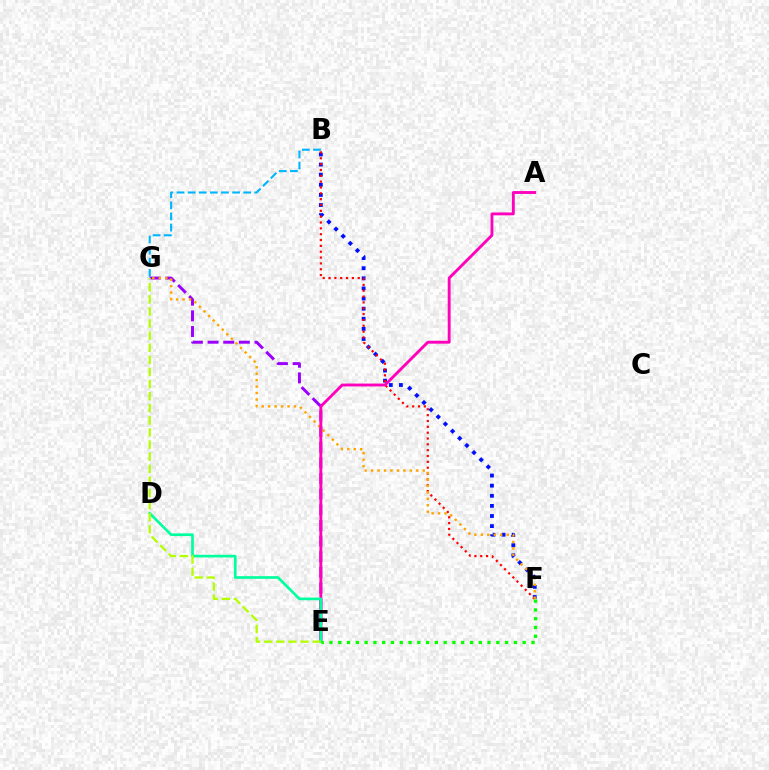{('B', 'F'): [{'color': '#0010ff', 'line_style': 'dotted', 'thickness': 2.75}, {'color': '#ff0000', 'line_style': 'dotted', 'thickness': 1.59}], ('E', 'G'): [{'color': '#9b00ff', 'line_style': 'dashed', 'thickness': 2.13}, {'color': '#b3ff00', 'line_style': 'dashed', 'thickness': 1.64}], ('F', 'G'): [{'color': '#ffa500', 'line_style': 'dotted', 'thickness': 1.75}], ('A', 'E'): [{'color': '#ff00bd', 'line_style': 'solid', 'thickness': 2.07}], ('B', 'G'): [{'color': '#00b5ff', 'line_style': 'dashed', 'thickness': 1.51}], ('D', 'E'): [{'color': '#00ff9d', 'line_style': 'solid', 'thickness': 1.92}], ('E', 'F'): [{'color': '#08ff00', 'line_style': 'dotted', 'thickness': 2.39}]}